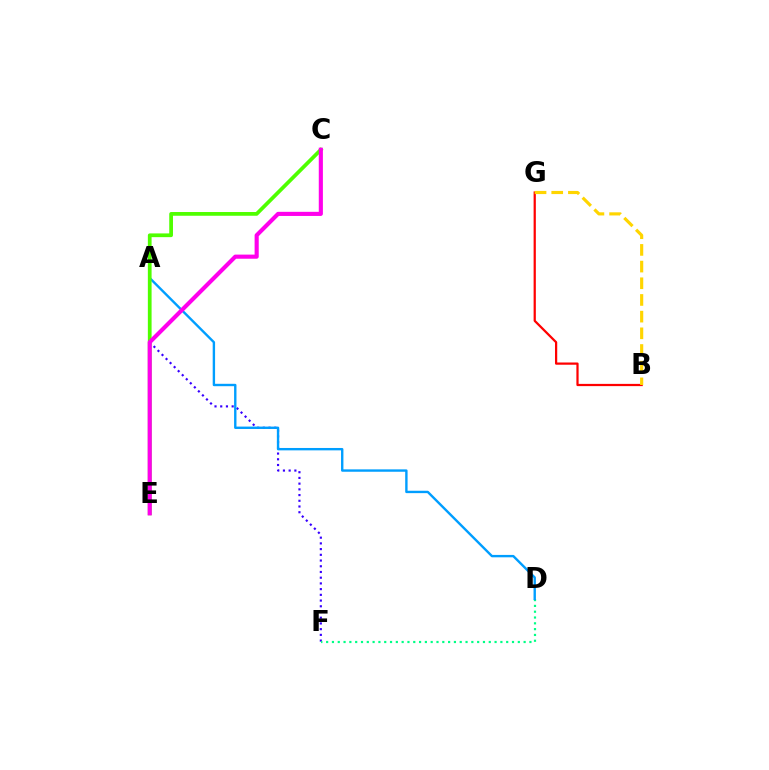{('A', 'F'): [{'color': '#3700ff', 'line_style': 'dotted', 'thickness': 1.55}], ('B', 'G'): [{'color': '#ff0000', 'line_style': 'solid', 'thickness': 1.61}, {'color': '#ffd500', 'line_style': 'dashed', 'thickness': 2.27}], ('D', 'F'): [{'color': '#00ff86', 'line_style': 'dotted', 'thickness': 1.58}], ('A', 'D'): [{'color': '#009eff', 'line_style': 'solid', 'thickness': 1.72}], ('C', 'E'): [{'color': '#4fff00', 'line_style': 'solid', 'thickness': 2.69}, {'color': '#ff00ed', 'line_style': 'solid', 'thickness': 2.97}]}